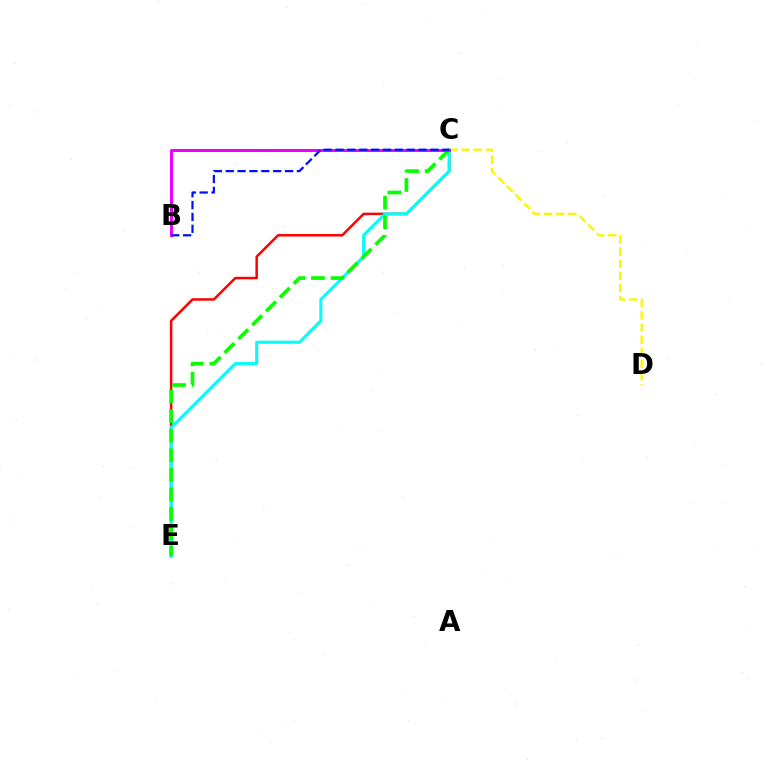{('C', 'E'): [{'color': '#ff0000', 'line_style': 'solid', 'thickness': 1.79}, {'color': '#00fff6', 'line_style': 'solid', 'thickness': 2.2}, {'color': '#08ff00', 'line_style': 'dashed', 'thickness': 2.66}], ('C', 'D'): [{'color': '#fcf500', 'line_style': 'dashed', 'thickness': 1.65}], ('B', 'C'): [{'color': '#ee00ff', 'line_style': 'solid', 'thickness': 2.16}, {'color': '#0010ff', 'line_style': 'dashed', 'thickness': 1.61}]}